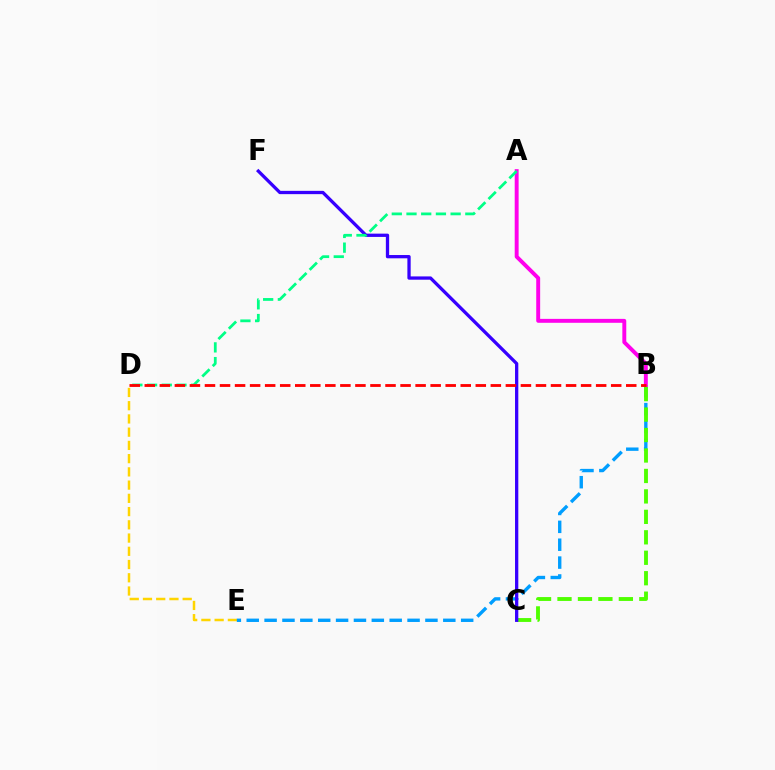{('D', 'E'): [{'color': '#ffd500', 'line_style': 'dashed', 'thickness': 1.8}], ('B', 'E'): [{'color': '#009eff', 'line_style': 'dashed', 'thickness': 2.43}], ('A', 'B'): [{'color': '#ff00ed', 'line_style': 'solid', 'thickness': 2.82}], ('B', 'C'): [{'color': '#4fff00', 'line_style': 'dashed', 'thickness': 2.78}], ('C', 'F'): [{'color': '#3700ff', 'line_style': 'solid', 'thickness': 2.37}], ('A', 'D'): [{'color': '#00ff86', 'line_style': 'dashed', 'thickness': 2.0}], ('B', 'D'): [{'color': '#ff0000', 'line_style': 'dashed', 'thickness': 2.04}]}